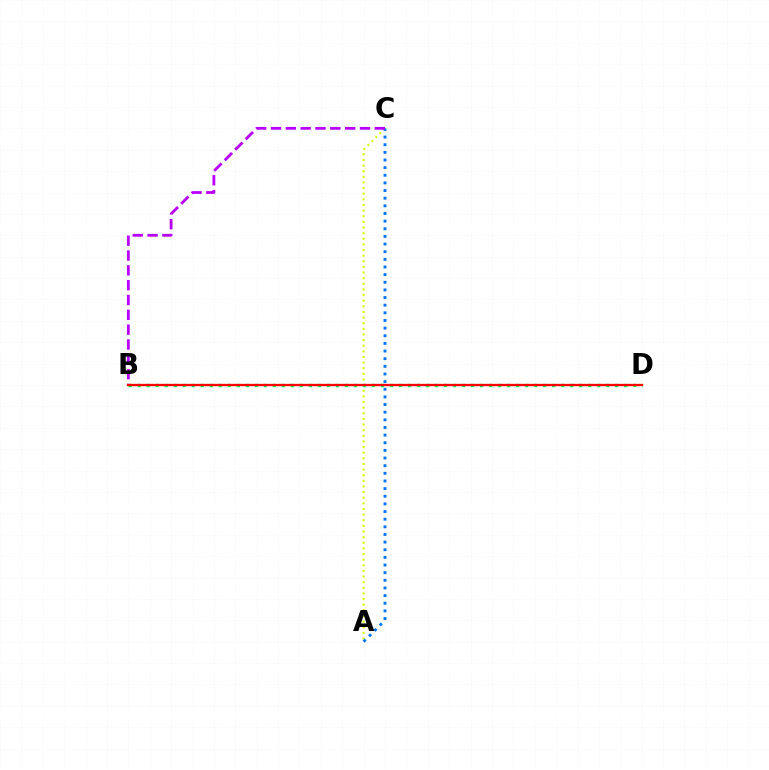{('A', 'C'): [{'color': '#d1ff00', 'line_style': 'dotted', 'thickness': 1.53}, {'color': '#0074ff', 'line_style': 'dotted', 'thickness': 2.08}], ('B', 'D'): [{'color': '#00ff5c', 'line_style': 'dotted', 'thickness': 2.45}, {'color': '#ff0000', 'line_style': 'solid', 'thickness': 1.66}], ('B', 'C'): [{'color': '#b900ff', 'line_style': 'dashed', 'thickness': 2.01}]}